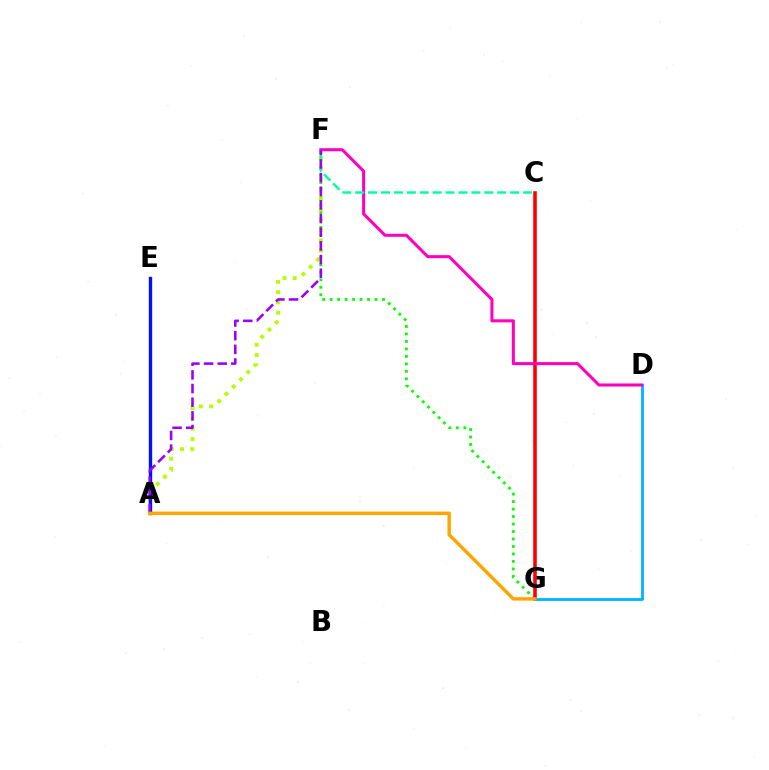{('F', 'G'): [{'color': '#08ff00', 'line_style': 'dotted', 'thickness': 2.03}], ('C', 'G'): [{'color': '#ff0000', 'line_style': 'solid', 'thickness': 2.58}], ('D', 'G'): [{'color': '#00b5ff', 'line_style': 'solid', 'thickness': 2.03}], ('A', 'F'): [{'color': '#b3ff00', 'line_style': 'dotted', 'thickness': 2.79}, {'color': '#9b00ff', 'line_style': 'dashed', 'thickness': 1.86}], ('D', 'F'): [{'color': '#ff00bd', 'line_style': 'solid', 'thickness': 2.19}], ('C', 'F'): [{'color': '#00ff9d', 'line_style': 'dashed', 'thickness': 1.75}], ('A', 'E'): [{'color': '#0010ff', 'line_style': 'solid', 'thickness': 2.42}], ('A', 'G'): [{'color': '#ffa500', 'line_style': 'solid', 'thickness': 2.49}]}